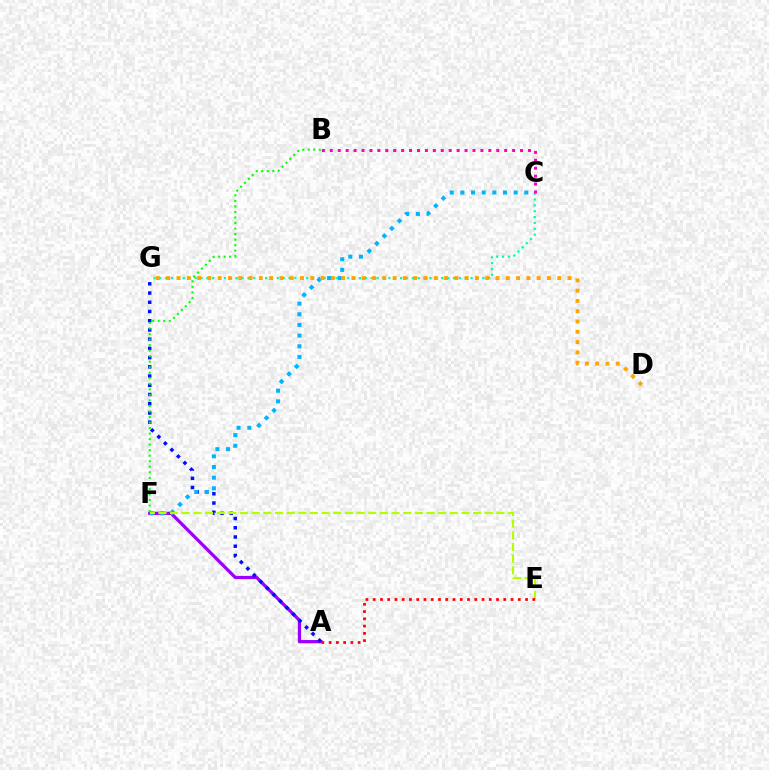{('A', 'F'): [{'color': '#9b00ff', 'line_style': 'solid', 'thickness': 2.34}], ('C', 'G'): [{'color': '#00ff9d', 'line_style': 'dotted', 'thickness': 1.6}], ('A', 'G'): [{'color': '#0010ff', 'line_style': 'dotted', 'thickness': 2.51}], ('C', 'F'): [{'color': '#00b5ff', 'line_style': 'dotted', 'thickness': 2.9}], ('D', 'G'): [{'color': '#ffa500', 'line_style': 'dotted', 'thickness': 2.8}], ('B', 'F'): [{'color': '#08ff00', 'line_style': 'dotted', 'thickness': 1.5}], ('E', 'F'): [{'color': '#b3ff00', 'line_style': 'dashed', 'thickness': 1.58}], ('B', 'C'): [{'color': '#ff00bd', 'line_style': 'dotted', 'thickness': 2.15}], ('A', 'E'): [{'color': '#ff0000', 'line_style': 'dotted', 'thickness': 1.97}]}